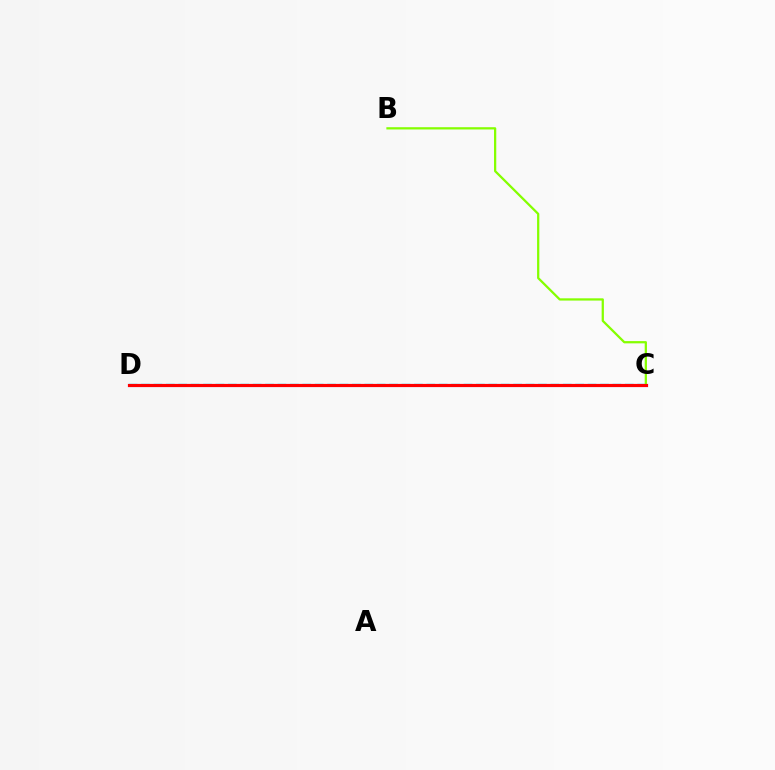{('C', 'D'): [{'color': '#00fff6', 'line_style': 'dashed', 'thickness': 1.69}, {'color': '#7200ff', 'line_style': 'solid', 'thickness': 2.21}, {'color': '#ff0000', 'line_style': 'solid', 'thickness': 2.26}], ('B', 'C'): [{'color': '#84ff00', 'line_style': 'solid', 'thickness': 1.62}]}